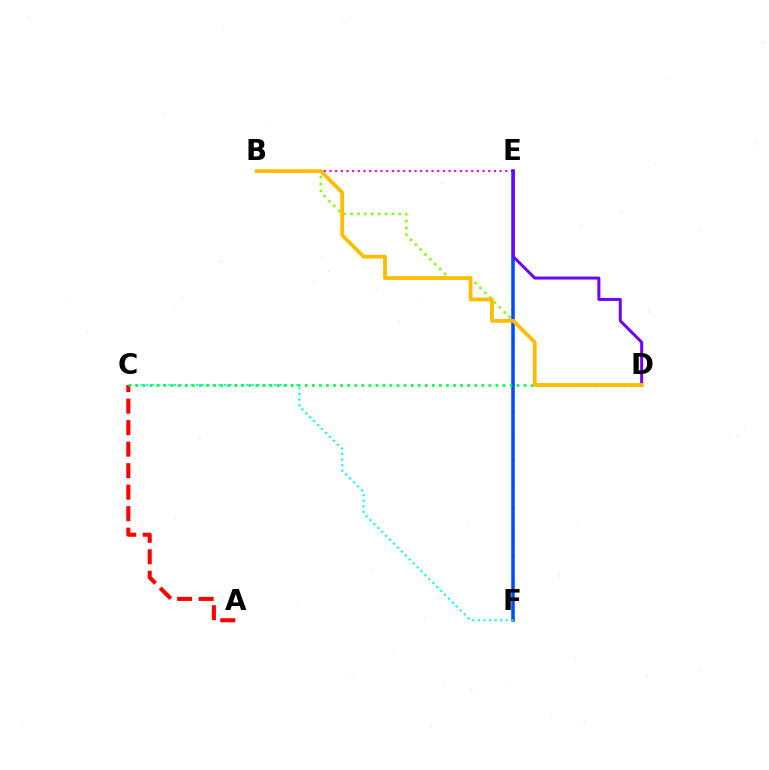{('B', 'F'): [{'color': '#84ff00', 'line_style': 'dotted', 'thickness': 1.87}], ('A', 'C'): [{'color': '#ff0000', 'line_style': 'dashed', 'thickness': 2.92}], ('B', 'E'): [{'color': '#ff00cf', 'line_style': 'dotted', 'thickness': 1.54}], ('E', 'F'): [{'color': '#004bff', 'line_style': 'solid', 'thickness': 2.54}], ('C', 'F'): [{'color': '#00fff6', 'line_style': 'dotted', 'thickness': 1.51}], ('C', 'D'): [{'color': '#00ff39', 'line_style': 'dotted', 'thickness': 1.92}], ('D', 'E'): [{'color': '#7200ff', 'line_style': 'solid', 'thickness': 2.14}], ('B', 'D'): [{'color': '#ffbd00', 'line_style': 'solid', 'thickness': 2.73}]}